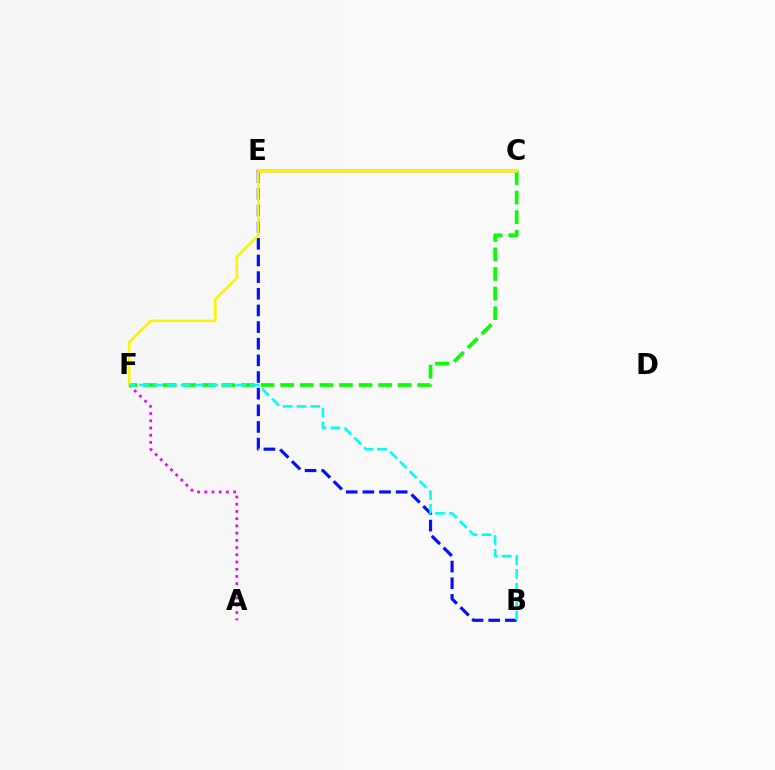{('A', 'F'): [{'color': '#ee00ff', 'line_style': 'dotted', 'thickness': 1.96}], ('C', 'E'): [{'color': '#ff0000', 'line_style': 'solid', 'thickness': 1.73}], ('C', 'F'): [{'color': '#08ff00', 'line_style': 'dashed', 'thickness': 2.66}, {'color': '#fcf500', 'line_style': 'solid', 'thickness': 1.86}], ('B', 'E'): [{'color': '#0010ff', 'line_style': 'dashed', 'thickness': 2.26}], ('B', 'F'): [{'color': '#00fff6', 'line_style': 'dashed', 'thickness': 1.88}]}